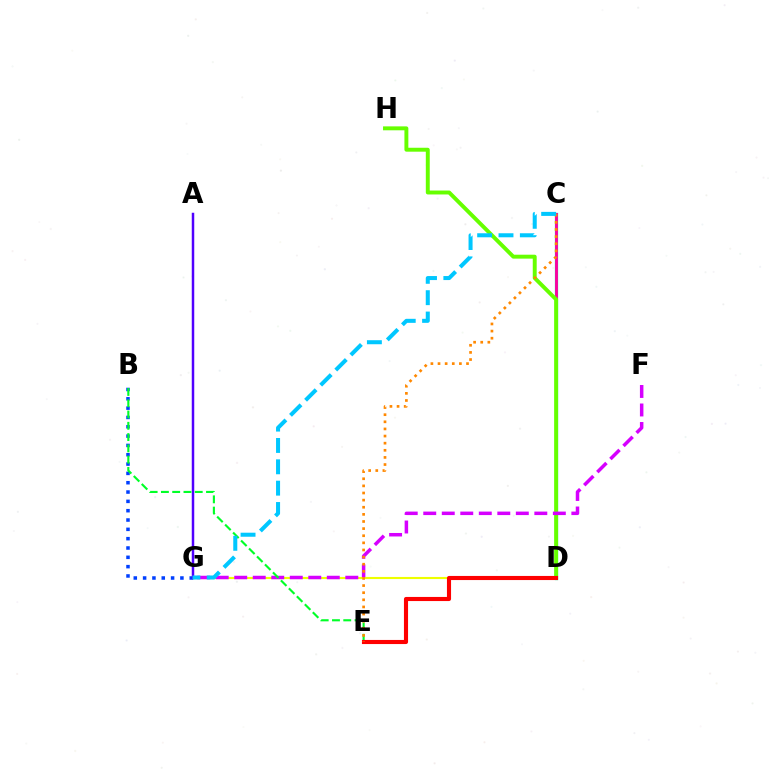{('C', 'D'): [{'color': '#00ffaf', 'line_style': 'solid', 'thickness': 2.35}, {'color': '#ff00a0', 'line_style': 'solid', 'thickness': 2.05}], ('D', 'H'): [{'color': '#66ff00', 'line_style': 'solid', 'thickness': 2.83}], ('D', 'G'): [{'color': '#eeff00', 'line_style': 'solid', 'thickness': 1.52}], ('B', 'G'): [{'color': '#003fff', 'line_style': 'dotted', 'thickness': 2.53}], ('F', 'G'): [{'color': '#d600ff', 'line_style': 'dashed', 'thickness': 2.51}], ('A', 'G'): [{'color': '#4f00ff', 'line_style': 'solid', 'thickness': 1.79}], ('B', 'E'): [{'color': '#00ff27', 'line_style': 'dashed', 'thickness': 1.53}], ('D', 'E'): [{'color': '#ff0000', 'line_style': 'solid', 'thickness': 2.96}], ('C', 'E'): [{'color': '#ff8800', 'line_style': 'dotted', 'thickness': 1.93}], ('C', 'G'): [{'color': '#00c7ff', 'line_style': 'dashed', 'thickness': 2.9}]}